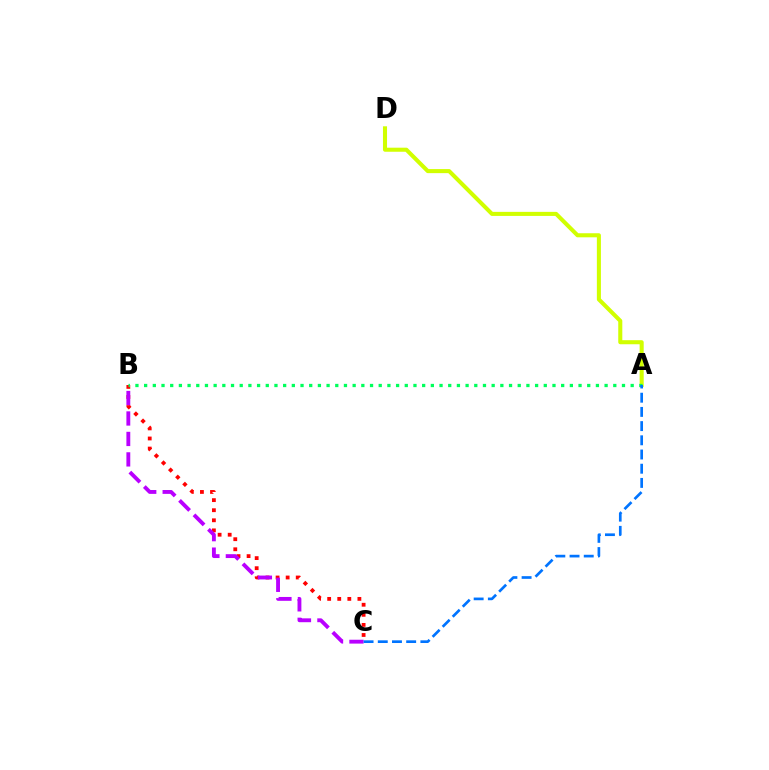{('A', 'D'): [{'color': '#d1ff00', 'line_style': 'solid', 'thickness': 2.92}], ('B', 'C'): [{'color': '#ff0000', 'line_style': 'dotted', 'thickness': 2.74}, {'color': '#b900ff', 'line_style': 'dashed', 'thickness': 2.78}], ('A', 'B'): [{'color': '#00ff5c', 'line_style': 'dotted', 'thickness': 2.36}], ('A', 'C'): [{'color': '#0074ff', 'line_style': 'dashed', 'thickness': 1.93}]}